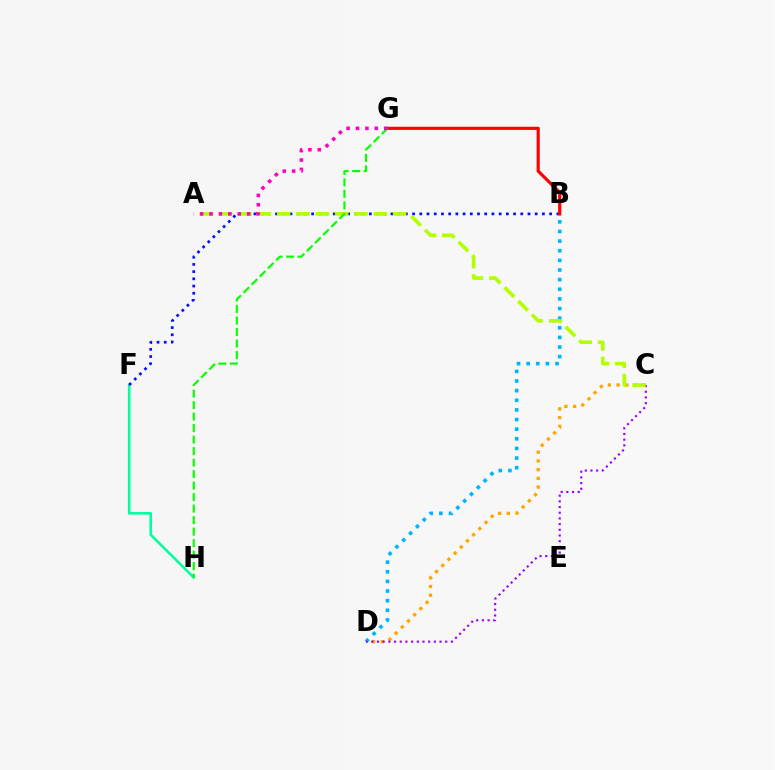{('C', 'D'): [{'color': '#ffa500', 'line_style': 'dotted', 'thickness': 2.37}, {'color': '#9b00ff', 'line_style': 'dotted', 'thickness': 1.54}], ('F', 'H'): [{'color': '#00ff9d', 'line_style': 'solid', 'thickness': 1.85}], ('B', 'D'): [{'color': '#00b5ff', 'line_style': 'dotted', 'thickness': 2.62}], ('B', 'F'): [{'color': '#0010ff', 'line_style': 'dotted', 'thickness': 1.96}], ('B', 'G'): [{'color': '#ff0000', 'line_style': 'solid', 'thickness': 2.28}], ('A', 'C'): [{'color': '#b3ff00', 'line_style': 'dashed', 'thickness': 2.62}], ('G', 'H'): [{'color': '#08ff00', 'line_style': 'dashed', 'thickness': 1.56}], ('A', 'G'): [{'color': '#ff00bd', 'line_style': 'dotted', 'thickness': 2.56}]}